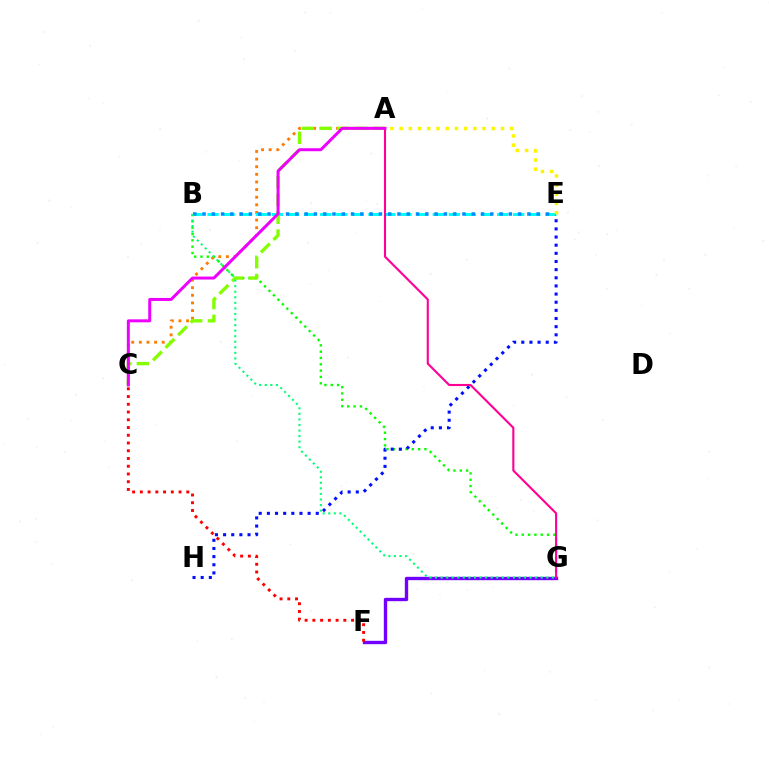{('F', 'G'): [{'color': '#7200ff', 'line_style': 'solid', 'thickness': 2.43}], ('C', 'F'): [{'color': '#ff0000', 'line_style': 'dotted', 'thickness': 2.1}], ('A', 'C'): [{'color': '#ff7c00', 'line_style': 'dotted', 'thickness': 2.07}, {'color': '#84ff00', 'line_style': 'dashed', 'thickness': 2.41}, {'color': '#ee00ff', 'line_style': 'solid', 'thickness': 2.15}], ('B', 'E'): [{'color': '#00fff6', 'line_style': 'dashed', 'thickness': 2.19}, {'color': '#008cff', 'line_style': 'dotted', 'thickness': 2.52}], ('B', 'G'): [{'color': '#08ff00', 'line_style': 'dotted', 'thickness': 1.72}, {'color': '#00ff74', 'line_style': 'dotted', 'thickness': 1.51}], ('E', 'H'): [{'color': '#0010ff', 'line_style': 'dotted', 'thickness': 2.21}], ('A', 'G'): [{'color': '#ff0094', 'line_style': 'solid', 'thickness': 1.52}], ('A', 'E'): [{'color': '#fcf500', 'line_style': 'dotted', 'thickness': 2.5}]}